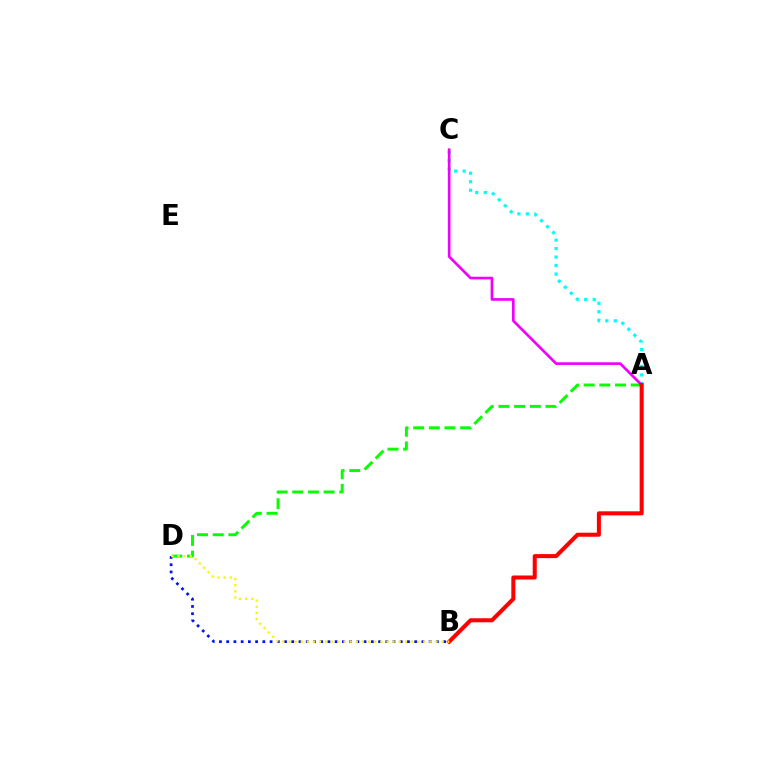{('A', 'D'): [{'color': '#08ff00', 'line_style': 'dashed', 'thickness': 2.13}], ('A', 'C'): [{'color': '#00fff6', 'line_style': 'dotted', 'thickness': 2.31}, {'color': '#ee00ff', 'line_style': 'solid', 'thickness': 1.91}], ('A', 'B'): [{'color': '#ff0000', 'line_style': 'solid', 'thickness': 2.91}], ('B', 'D'): [{'color': '#0010ff', 'line_style': 'dotted', 'thickness': 1.96}, {'color': '#fcf500', 'line_style': 'dotted', 'thickness': 1.66}]}